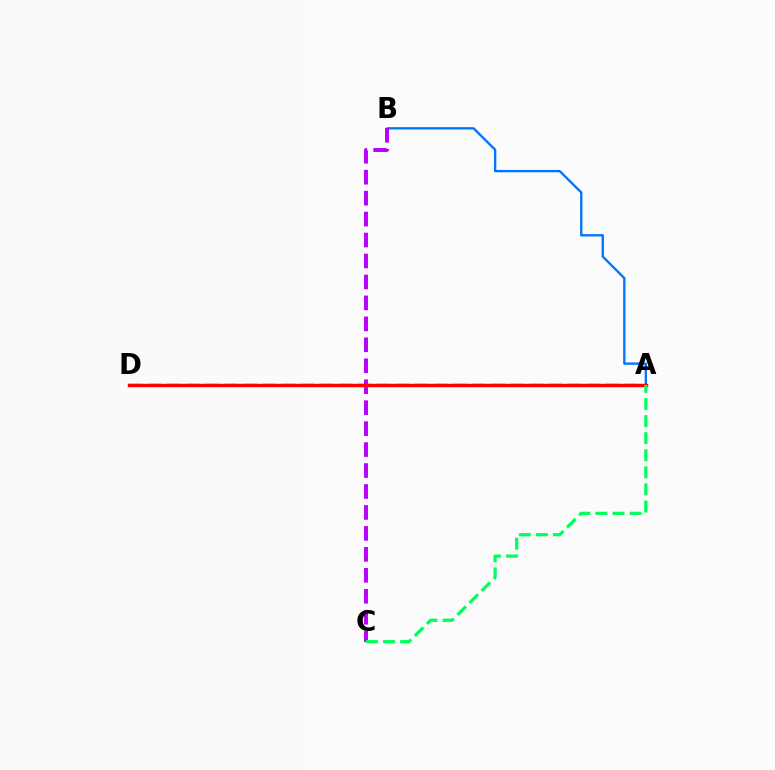{('A', 'D'): [{'color': '#d1ff00', 'line_style': 'dashed', 'thickness': 2.59}, {'color': '#ff0000', 'line_style': 'solid', 'thickness': 2.46}], ('A', 'B'): [{'color': '#0074ff', 'line_style': 'solid', 'thickness': 1.68}], ('B', 'C'): [{'color': '#b900ff', 'line_style': 'dashed', 'thickness': 2.85}], ('A', 'C'): [{'color': '#00ff5c', 'line_style': 'dashed', 'thickness': 2.32}]}